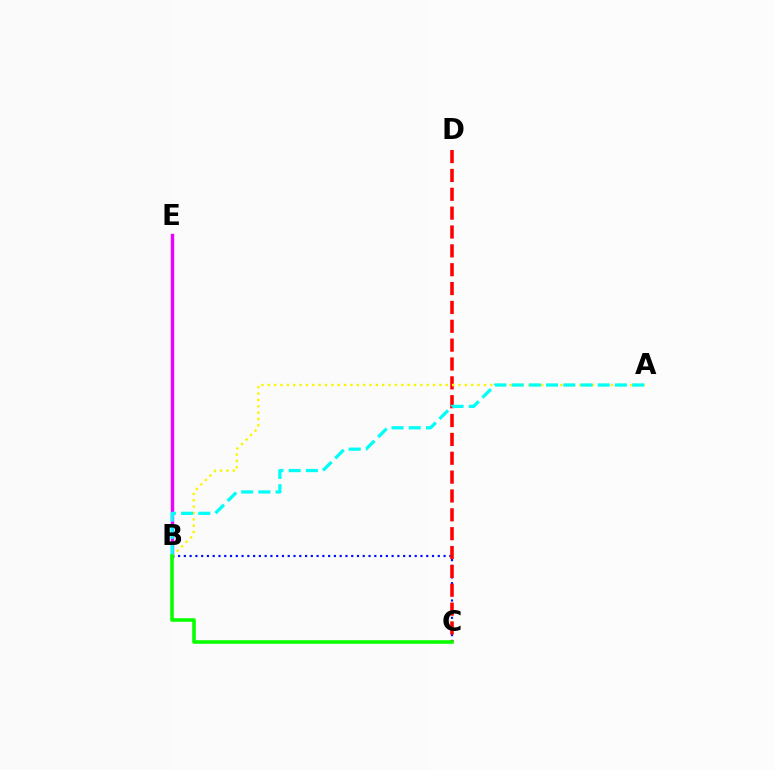{('B', 'C'): [{'color': '#0010ff', 'line_style': 'dotted', 'thickness': 1.57}, {'color': '#08ff00', 'line_style': 'solid', 'thickness': 2.59}], ('C', 'D'): [{'color': '#ff0000', 'line_style': 'dashed', 'thickness': 2.56}], ('B', 'E'): [{'color': '#ee00ff', 'line_style': 'solid', 'thickness': 2.44}], ('A', 'B'): [{'color': '#fcf500', 'line_style': 'dotted', 'thickness': 1.73}, {'color': '#00fff6', 'line_style': 'dashed', 'thickness': 2.34}]}